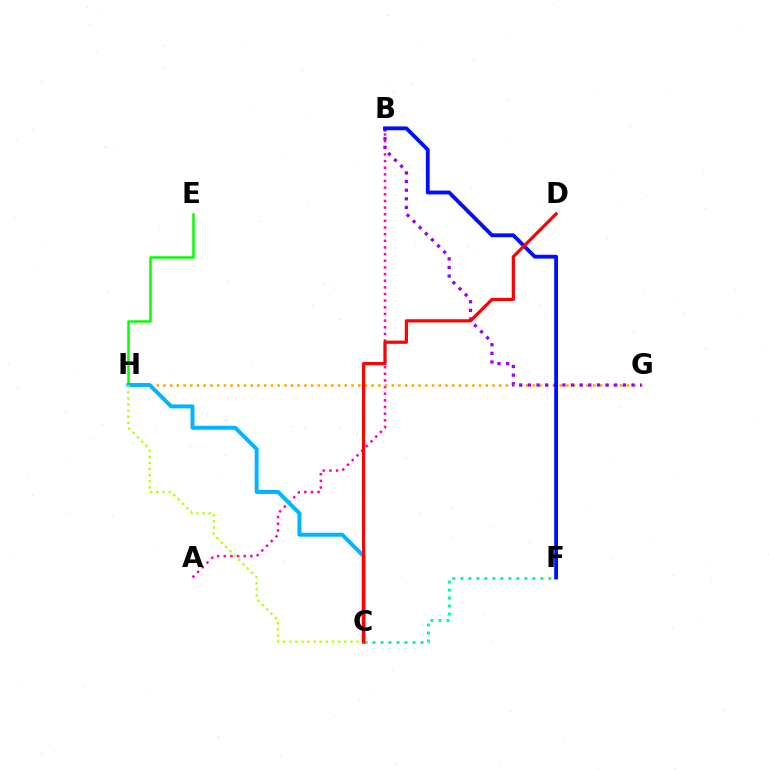{('A', 'B'): [{'color': '#ff00bd', 'line_style': 'dotted', 'thickness': 1.81}], ('G', 'H'): [{'color': '#ffa500', 'line_style': 'dotted', 'thickness': 1.82}], ('C', 'F'): [{'color': '#00ff9d', 'line_style': 'dotted', 'thickness': 2.17}], ('E', 'H'): [{'color': '#08ff00', 'line_style': 'solid', 'thickness': 1.81}], ('C', 'H'): [{'color': '#00b5ff', 'line_style': 'solid', 'thickness': 2.84}, {'color': '#b3ff00', 'line_style': 'dotted', 'thickness': 1.66}], ('B', 'G'): [{'color': '#9b00ff', 'line_style': 'dotted', 'thickness': 2.35}], ('B', 'F'): [{'color': '#0010ff', 'line_style': 'solid', 'thickness': 2.76}], ('C', 'D'): [{'color': '#ff0000', 'line_style': 'solid', 'thickness': 2.3}]}